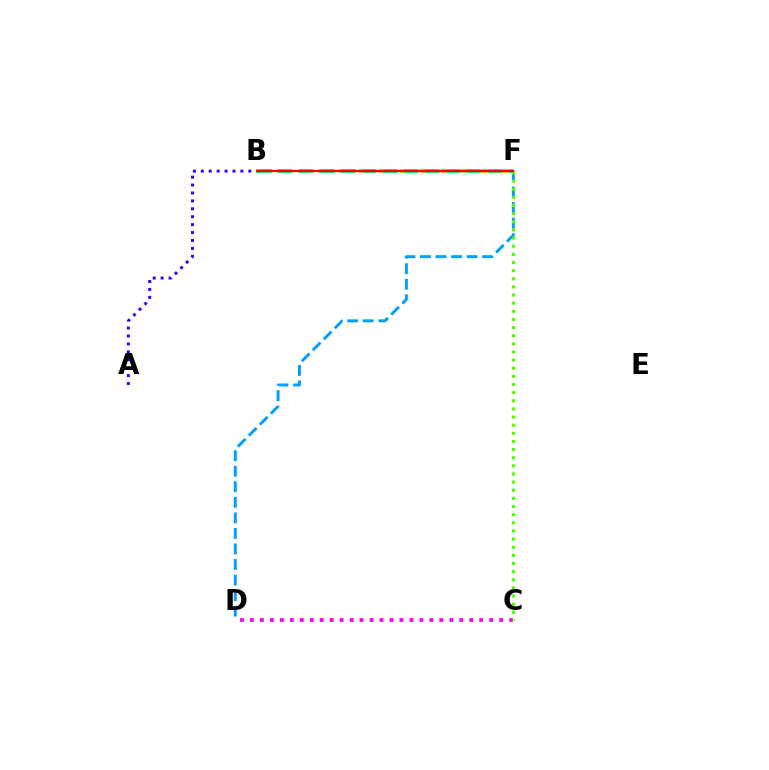{('B', 'F'): [{'color': '#ffd500', 'line_style': 'dashed', 'thickness': 2.77}, {'color': '#00ff86', 'line_style': 'dashed', 'thickness': 2.85}, {'color': '#ff0000', 'line_style': 'solid', 'thickness': 1.66}], ('C', 'D'): [{'color': '#ff00ed', 'line_style': 'dotted', 'thickness': 2.71}], ('D', 'F'): [{'color': '#009eff', 'line_style': 'dashed', 'thickness': 2.11}], ('C', 'F'): [{'color': '#4fff00', 'line_style': 'dotted', 'thickness': 2.21}], ('A', 'B'): [{'color': '#3700ff', 'line_style': 'dotted', 'thickness': 2.15}]}